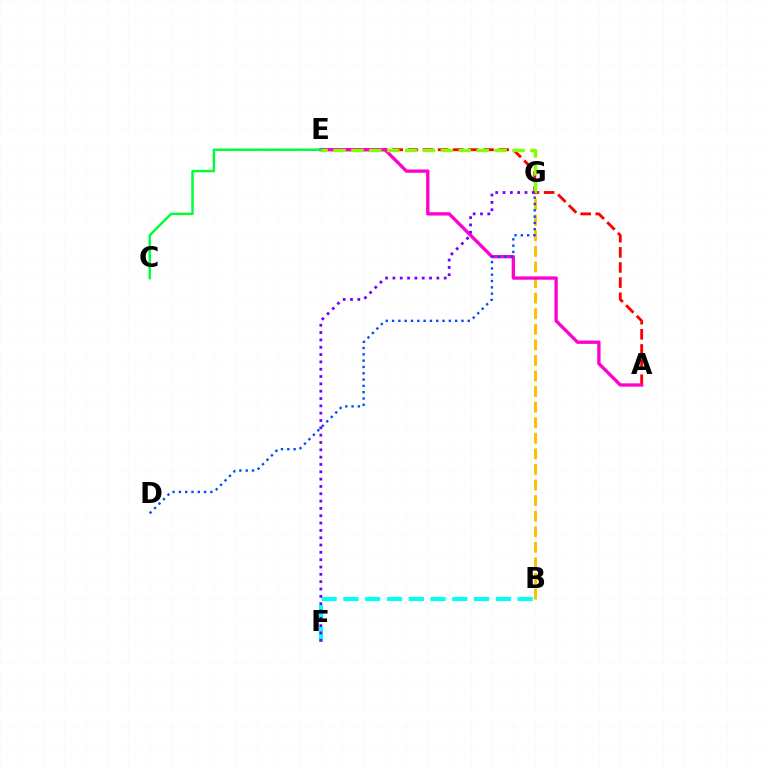{('B', 'G'): [{'color': '#ffbd00', 'line_style': 'dashed', 'thickness': 2.12}], ('A', 'E'): [{'color': '#ff0000', 'line_style': 'dashed', 'thickness': 2.06}, {'color': '#ff00cf', 'line_style': 'solid', 'thickness': 2.39}], ('D', 'G'): [{'color': '#004bff', 'line_style': 'dotted', 'thickness': 1.71}], ('B', 'F'): [{'color': '#00fff6', 'line_style': 'dashed', 'thickness': 2.96}], ('E', 'G'): [{'color': '#84ff00', 'line_style': 'dashed', 'thickness': 2.43}], ('C', 'E'): [{'color': '#00ff39', 'line_style': 'solid', 'thickness': 1.78}], ('F', 'G'): [{'color': '#7200ff', 'line_style': 'dotted', 'thickness': 1.99}]}